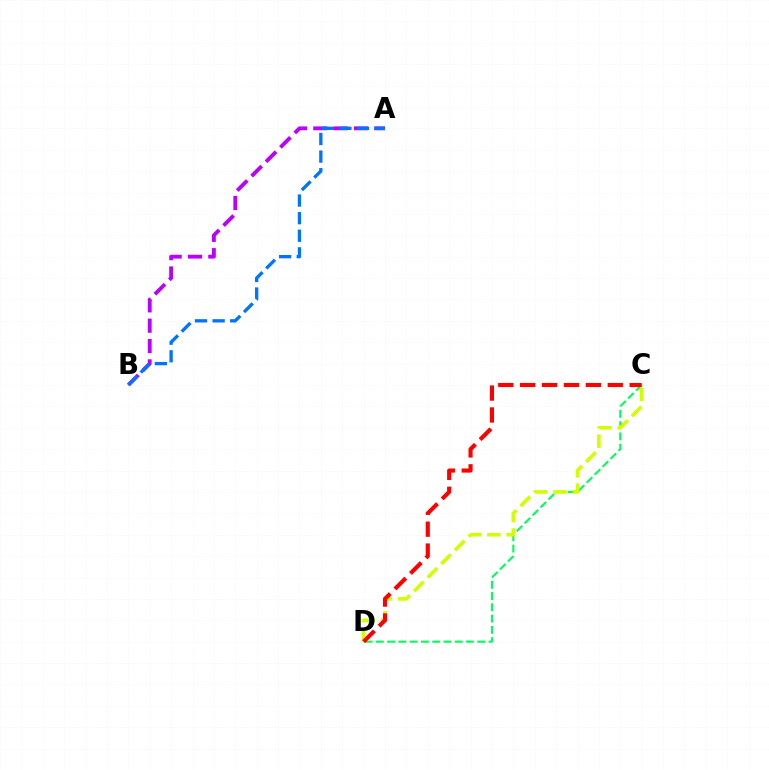{('A', 'B'): [{'color': '#b900ff', 'line_style': 'dashed', 'thickness': 2.77}, {'color': '#0074ff', 'line_style': 'dashed', 'thickness': 2.39}], ('C', 'D'): [{'color': '#00ff5c', 'line_style': 'dashed', 'thickness': 1.53}, {'color': '#d1ff00', 'line_style': 'dashed', 'thickness': 2.62}, {'color': '#ff0000', 'line_style': 'dashed', 'thickness': 2.98}]}